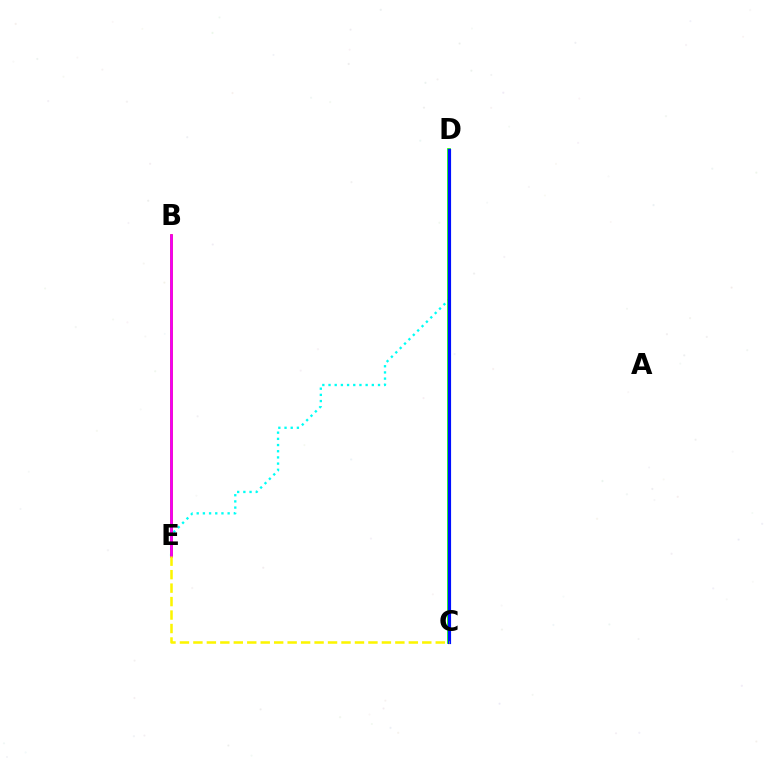{('D', 'E'): [{'color': '#00fff6', 'line_style': 'dotted', 'thickness': 1.68}], ('B', 'E'): [{'color': '#ff0000', 'line_style': 'solid', 'thickness': 1.81}, {'color': '#ee00ff', 'line_style': 'solid', 'thickness': 1.8}], ('C', 'D'): [{'color': '#08ff00', 'line_style': 'solid', 'thickness': 2.66}, {'color': '#0010ff', 'line_style': 'solid', 'thickness': 2.27}], ('C', 'E'): [{'color': '#fcf500', 'line_style': 'dashed', 'thickness': 1.83}]}